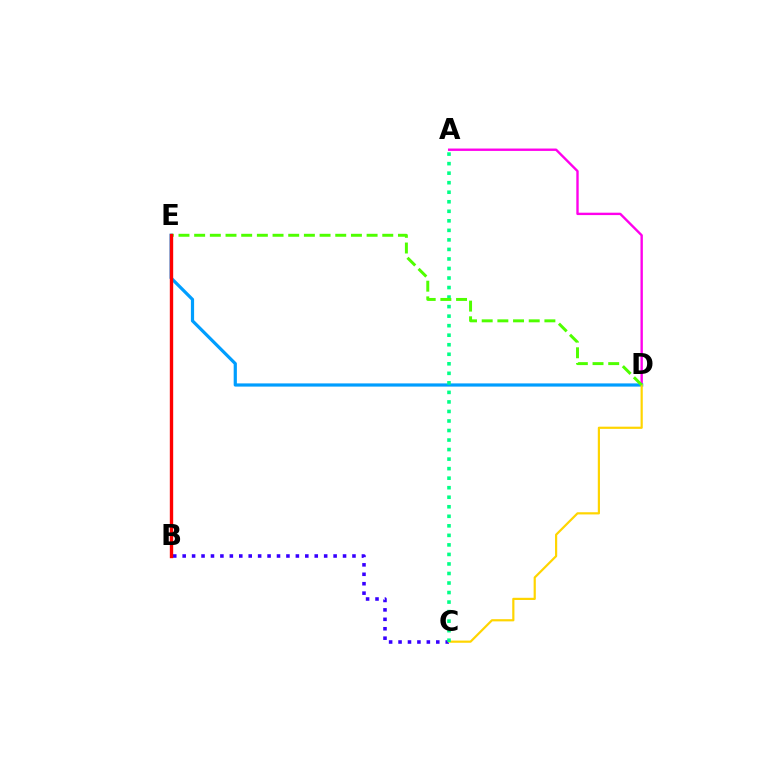{('A', 'D'): [{'color': '#ff00ed', 'line_style': 'solid', 'thickness': 1.72}], ('D', 'E'): [{'color': '#009eff', 'line_style': 'solid', 'thickness': 2.31}, {'color': '#4fff00', 'line_style': 'dashed', 'thickness': 2.13}], ('B', 'C'): [{'color': '#3700ff', 'line_style': 'dotted', 'thickness': 2.56}], ('C', 'D'): [{'color': '#ffd500', 'line_style': 'solid', 'thickness': 1.58}], ('A', 'C'): [{'color': '#00ff86', 'line_style': 'dotted', 'thickness': 2.59}], ('B', 'E'): [{'color': '#ff0000', 'line_style': 'solid', 'thickness': 2.43}]}